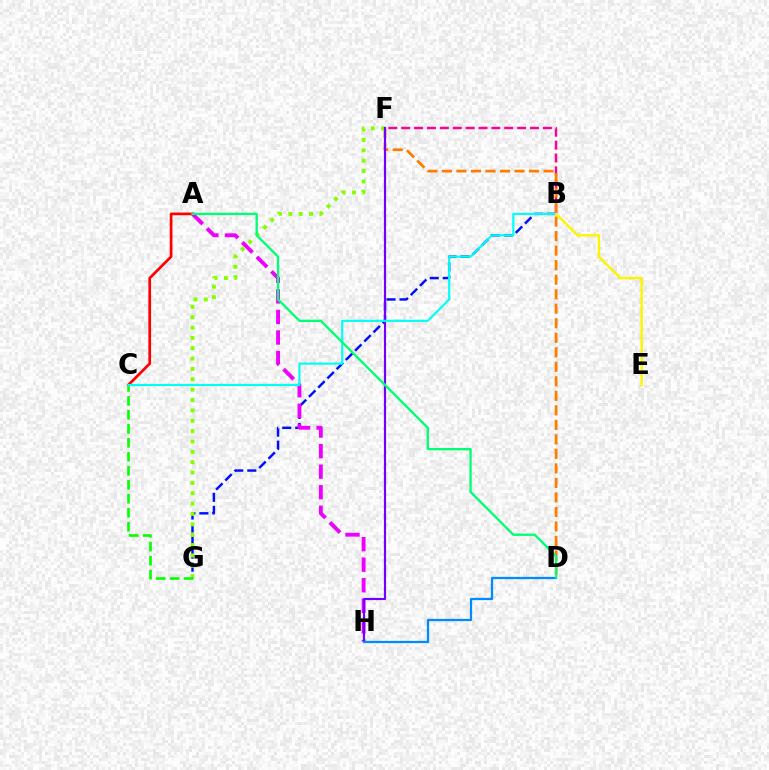{('A', 'C'): [{'color': '#ff0000', 'line_style': 'solid', 'thickness': 1.95}], ('C', 'G'): [{'color': '#08ff00', 'line_style': 'dashed', 'thickness': 1.9}], ('B', 'G'): [{'color': '#0010ff', 'line_style': 'dashed', 'thickness': 1.77}], ('A', 'H'): [{'color': '#ee00ff', 'line_style': 'dashed', 'thickness': 2.79}], ('B', 'F'): [{'color': '#ff0094', 'line_style': 'dashed', 'thickness': 1.75}], ('D', 'F'): [{'color': '#ff7c00', 'line_style': 'dashed', 'thickness': 1.97}], ('F', 'G'): [{'color': '#84ff00', 'line_style': 'dotted', 'thickness': 2.81}], ('F', 'H'): [{'color': '#7200ff', 'line_style': 'solid', 'thickness': 1.56}], ('B', 'C'): [{'color': '#00fff6', 'line_style': 'solid', 'thickness': 1.55}], ('D', 'H'): [{'color': '#008cff', 'line_style': 'solid', 'thickness': 1.63}], ('A', 'D'): [{'color': '#00ff74', 'line_style': 'solid', 'thickness': 1.68}], ('B', 'E'): [{'color': '#fcf500', 'line_style': 'solid', 'thickness': 1.74}]}